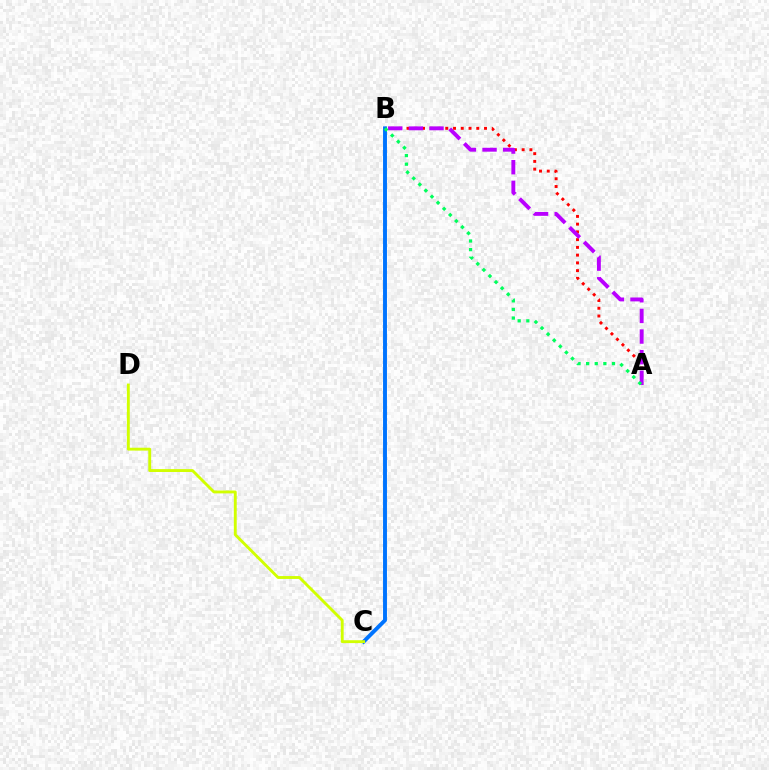{('A', 'B'): [{'color': '#ff0000', 'line_style': 'dotted', 'thickness': 2.11}, {'color': '#b900ff', 'line_style': 'dashed', 'thickness': 2.8}, {'color': '#00ff5c', 'line_style': 'dotted', 'thickness': 2.34}], ('B', 'C'): [{'color': '#0074ff', 'line_style': 'solid', 'thickness': 2.82}], ('C', 'D'): [{'color': '#d1ff00', 'line_style': 'solid', 'thickness': 2.07}]}